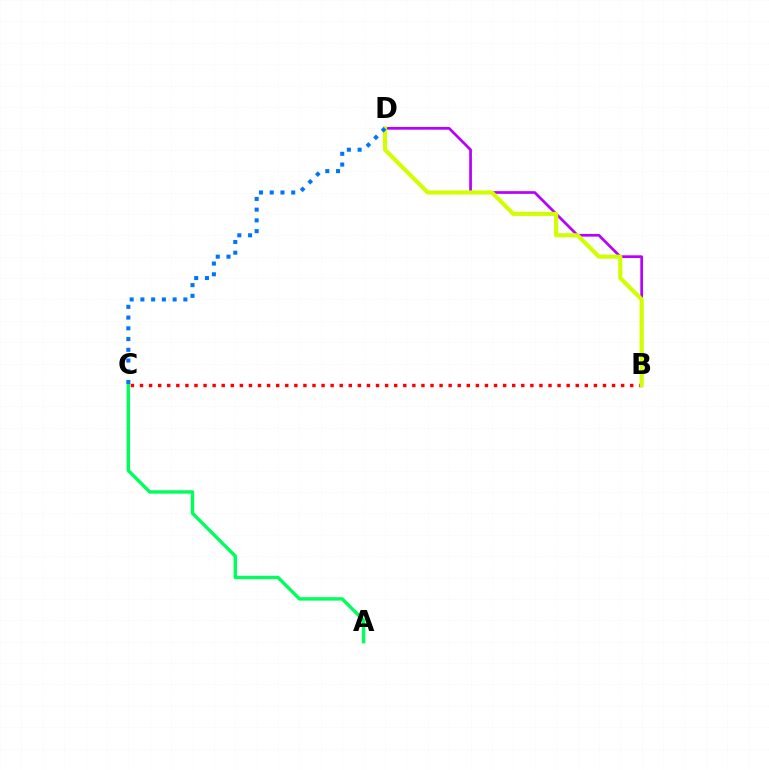{('A', 'C'): [{'color': '#00ff5c', 'line_style': 'solid', 'thickness': 2.45}], ('B', 'D'): [{'color': '#b900ff', 'line_style': 'solid', 'thickness': 1.95}, {'color': '#d1ff00', 'line_style': 'solid', 'thickness': 2.97}], ('B', 'C'): [{'color': '#ff0000', 'line_style': 'dotted', 'thickness': 2.47}], ('C', 'D'): [{'color': '#0074ff', 'line_style': 'dotted', 'thickness': 2.92}]}